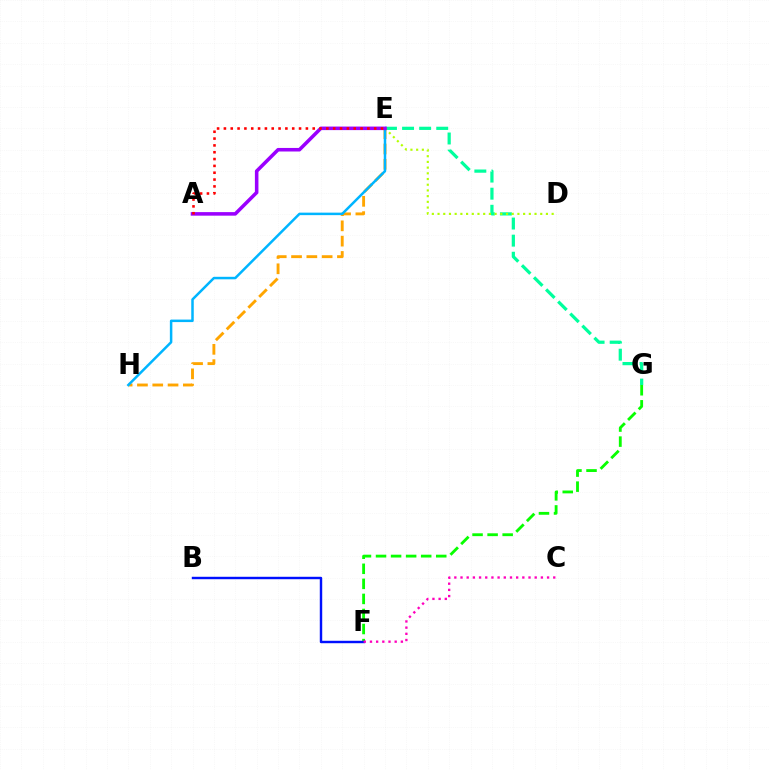{('E', 'G'): [{'color': '#00ff9d', 'line_style': 'dashed', 'thickness': 2.32}], ('D', 'E'): [{'color': '#b3ff00', 'line_style': 'dotted', 'thickness': 1.55}], ('E', 'H'): [{'color': '#ffa500', 'line_style': 'dashed', 'thickness': 2.08}, {'color': '#00b5ff', 'line_style': 'solid', 'thickness': 1.8}], ('F', 'G'): [{'color': '#08ff00', 'line_style': 'dashed', 'thickness': 2.05}], ('A', 'E'): [{'color': '#9b00ff', 'line_style': 'solid', 'thickness': 2.56}, {'color': '#ff0000', 'line_style': 'dotted', 'thickness': 1.86}], ('B', 'F'): [{'color': '#0010ff', 'line_style': 'solid', 'thickness': 1.75}], ('C', 'F'): [{'color': '#ff00bd', 'line_style': 'dotted', 'thickness': 1.68}]}